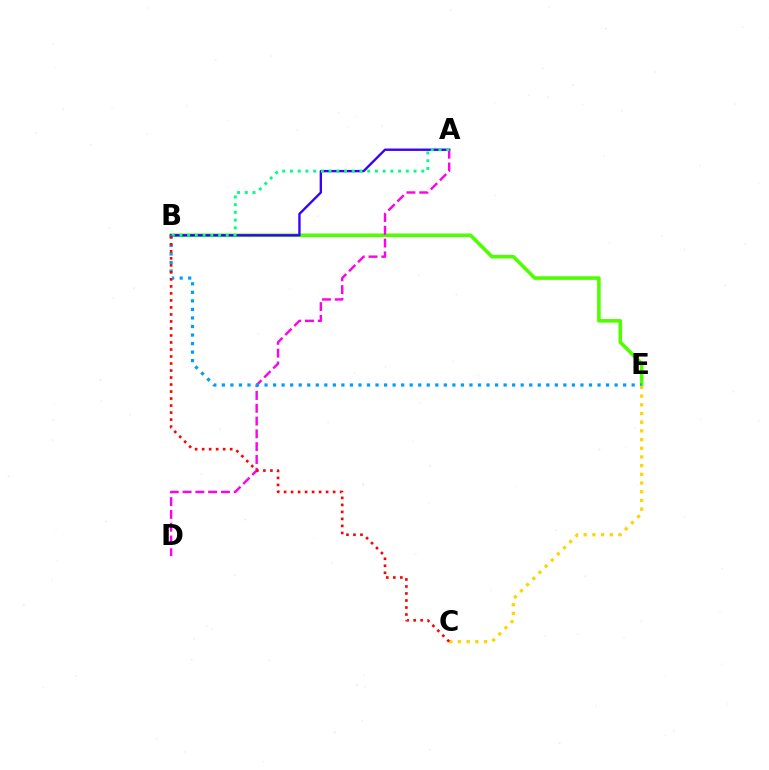{('B', 'E'): [{'color': '#4fff00', 'line_style': 'solid', 'thickness': 2.59}, {'color': '#009eff', 'line_style': 'dotted', 'thickness': 2.32}], ('A', 'B'): [{'color': '#3700ff', 'line_style': 'solid', 'thickness': 1.7}, {'color': '#00ff86', 'line_style': 'dotted', 'thickness': 2.1}], ('A', 'D'): [{'color': '#ff00ed', 'line_style': 'dashed', 'thickness': 1.74}], ('C', 'E'): [{'color': '#ffd500', 'line_style': 'dotted', 'thickness': 2.36}], ('B', 'C'): [{'color': '#ff0000', 'line_style': 'dotted', 'thickness': 1.9}]}